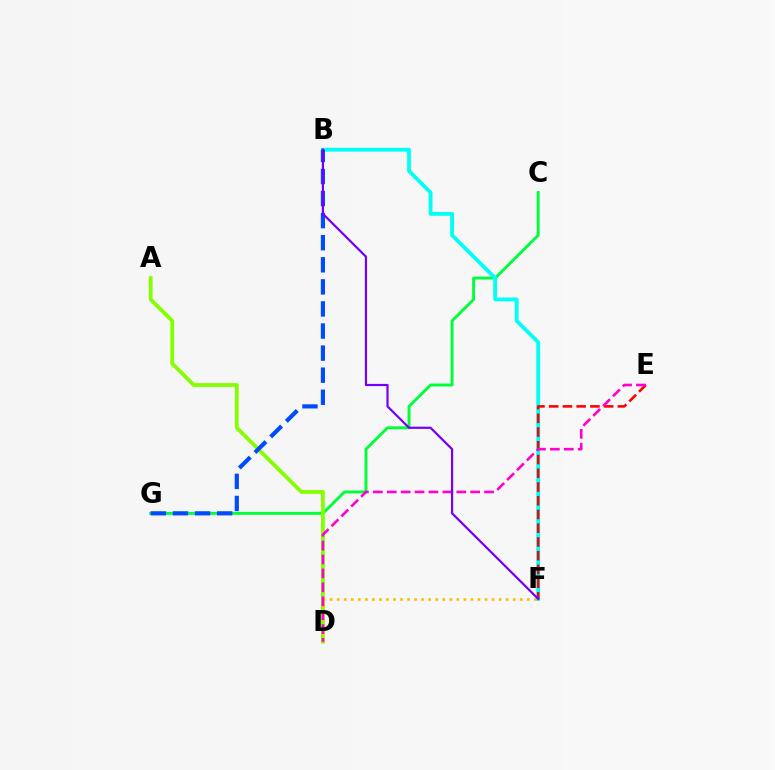{('C', 'G'): [{'color': '#00ff39', 'line_style': 'solid', 'thickness': 2.1}], ('A', 'D'): [{'color': '#84ff00', 'line_style': 'solid', 'thickness': 2.74}], ('D', 'F'): [{'color': '#ffbd00', 'line_style': 'dotted', 'thickness': 1.91}], ('B', 'F'): [{'color': '#00fff6', 'line_style': 'solid', 'thickness': 2.75}, {'color': '#7200ff', 'line_style': 'solid', 'thickness': 1.59}], ('B', 'G'): [{'color': '#004bff', 'line_style': 'dashed', 'thickness': 3.0}], ('E', 'F'): [{'color': '#ff0000', 'line_style': 'dashed', 'thickness': 1.87}], ('D', 'E'): [{'color': '#ff00cf', 'line_style': 'dashed', 'thickness': 1.89}]}